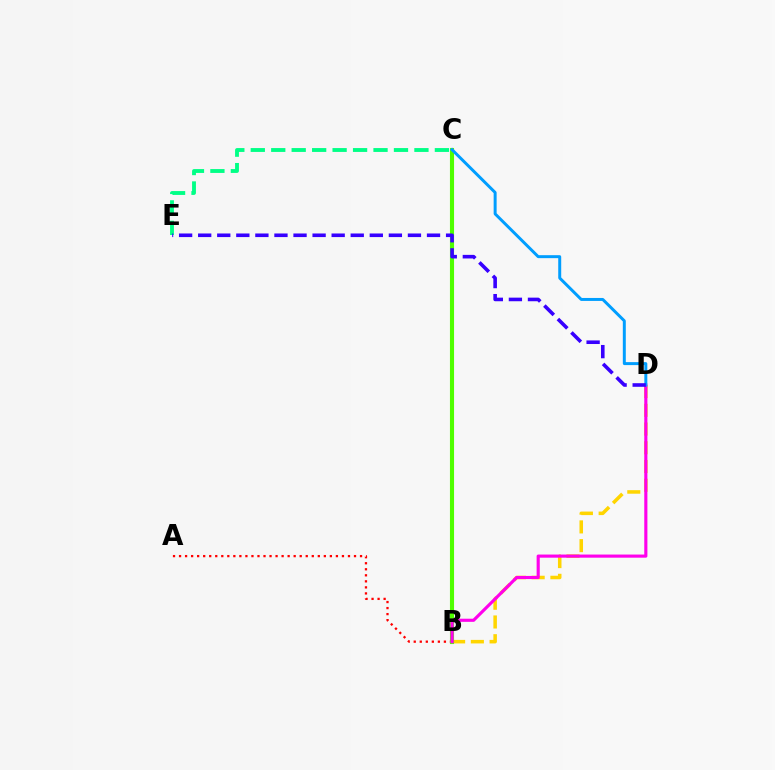{('B', 'D'): [{'color': '#ffd500', 'line_style': 'dashed', 'thickness': 2.55}, {'color': '#ff00ed', 'line_style': 'solid', 'thickness': 2.26}], ('A', 'B'): [{'color': '#ff0000', 'line_style': 'dotted', 'thickness': 1.64}], ('C', 'E'): [{'color': '#00ff86', 'line_style': 'dashed', 'thickness': 2.78}], ('B', 'C'): [{'color': '#4fff00', 'line_style': 'solid', 'thickness': 2.95}], ('C', 'D'): [{'color': '#009eff', 'line_style': 'solid', 'thickness': 2.14}], ('D', 'E'): [{'color': '#3700ff', 'line_style': 'dashed', 'thickness': 2.59}]}